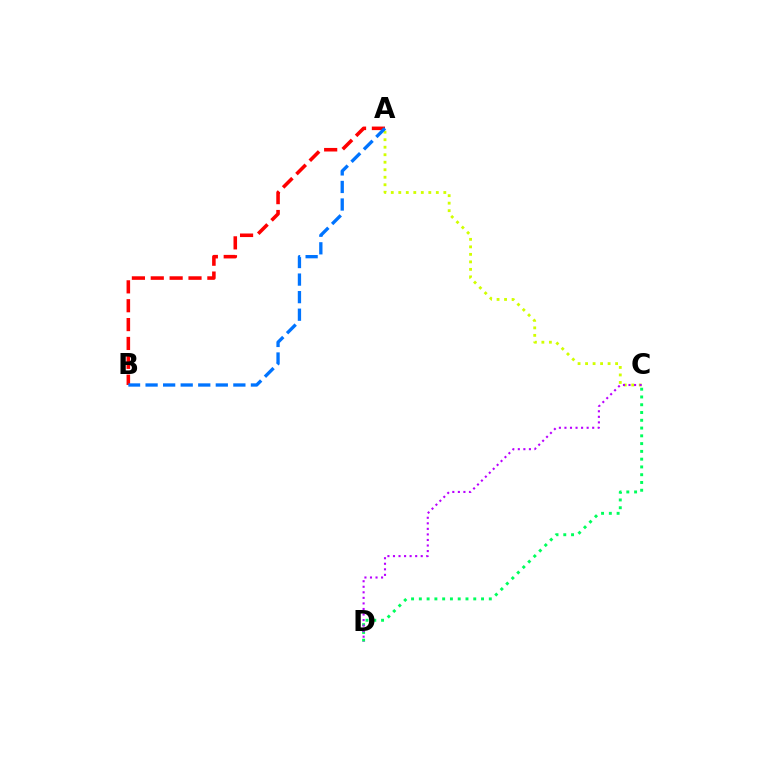{('A', 'C'): [{'color': '#d1ff00', 'line_style': 'dotted', 'thickness': 2.04}], ('C', 'D'): [{'color': '#00ff5c', 'line_style': 'dotted', 'thickness': 2.11}, {'color': '#b900ff', 'line_style': 'dotted', 'thickness': 1.51}], ('A', 'B'): [{'color': '#ff0000', 'line_style': 'dashed', 'thickness': 2.56}, {'color': '#0074ff', 'line_style': 'dashed', 'thickness': 2.38}]}